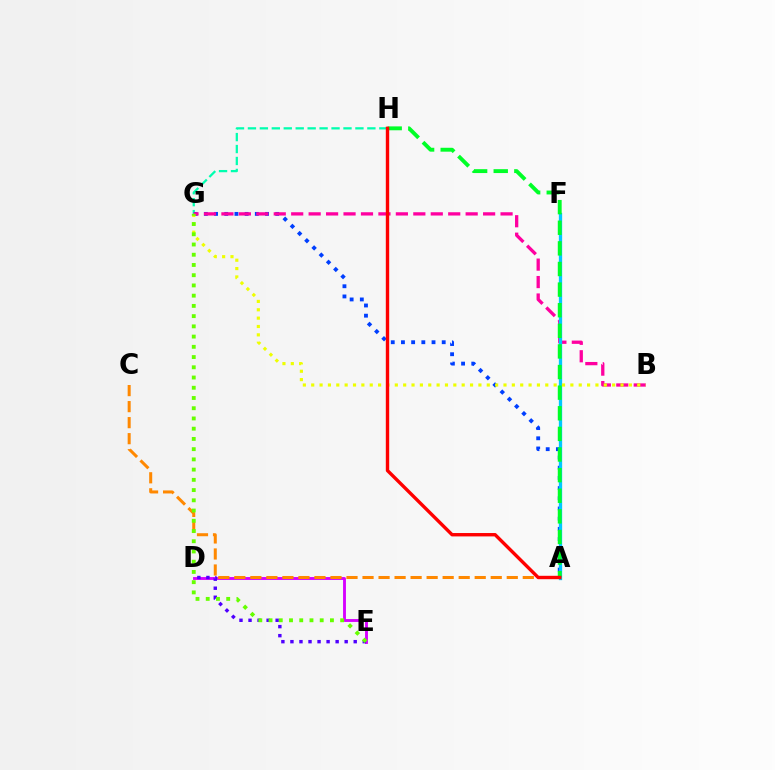{('D', 'E'): [{'color': '#d600ff', 'line_style': 'solid', 'thickness': 2.07}, {'color': '#4f00ff', 'line_style': 'dotted', 'thickness': 2.46}], ('G', 'H'): [{'color': '#00ffaf', 'line_style': 'dashed', 'thickness': 1.62}], ('A', 'G'): [{'color': '#003fff', 'line_style': 'dotted', 'thickness': 2.77}], ('B', 'G'): [{'color': '#ff00a0', 'line_style': 'dashed', 'thickness': 2.37}, {'color': '#eeff00', 'line_style': 'dotted', 'thickness': 2.27}], ('A', 'C'): [{'color': '#ff8800', 'line_style': 'dashed', 'thickness': 2.18}], ('A', 'F'): [{'color': '#00c7ff', 'line_style': 'solid', 'thickness': 2.37}], ('A', 'H'): [{'color': '#00ff27', 'line_style': 'dashed', 'thickness': 2.8}, {'color': '#ff0000', 'line_style': 'solid', 'thickness': 2.43}], ('E', 'G'): [{'color': '#66ff00', 'line_style': 'dotted', 'thickness': 2.78}]}